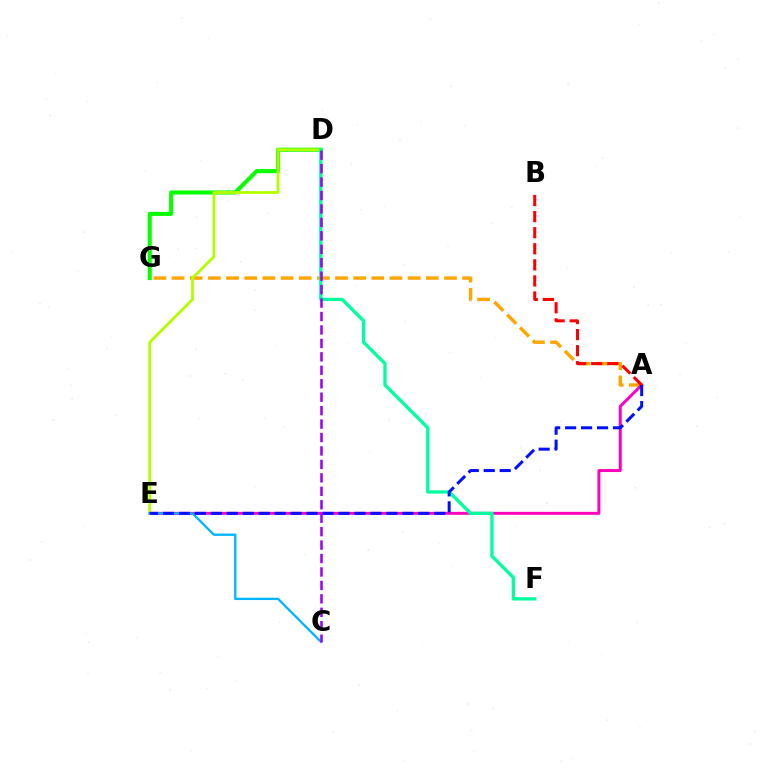{('A', 'G'): [{'color': '#ffa500', 'line_style': 'dashed', 'thickness': 2.47}], ('D', 'G'): [{'color': '#08ff00', 'line_style': 'solid', 'thickness': 2.94}], ('A', 'E'): [{'color': '#ff00bd', 'line_style': 'solid', 'thickness': 2.13}, {'color': '#0010ff', 'line_style': 'dashed', 'thickness': 2.17}], ('A', 'B'): [{'color': '#ff0000', 'line_style': 'dashed', 'thickness': 2.18}], ('D', 'E'): [{'color': '#b3ff00', 'line_style': 'solid', 'thickness': 2.03}], ('D', 'F'): [{'color': '#00ff9d', 'line_style': 'solid', 'thickness': 2.38}], ('C', 'E'): [{'color': '#00b5ff', 'line_style': 'solid', 'thickness': 1.67}], ('C', 'D'): [{'color': '#9b00ff', 'line_style': 'dashed', 'thickness': 1.83}]}